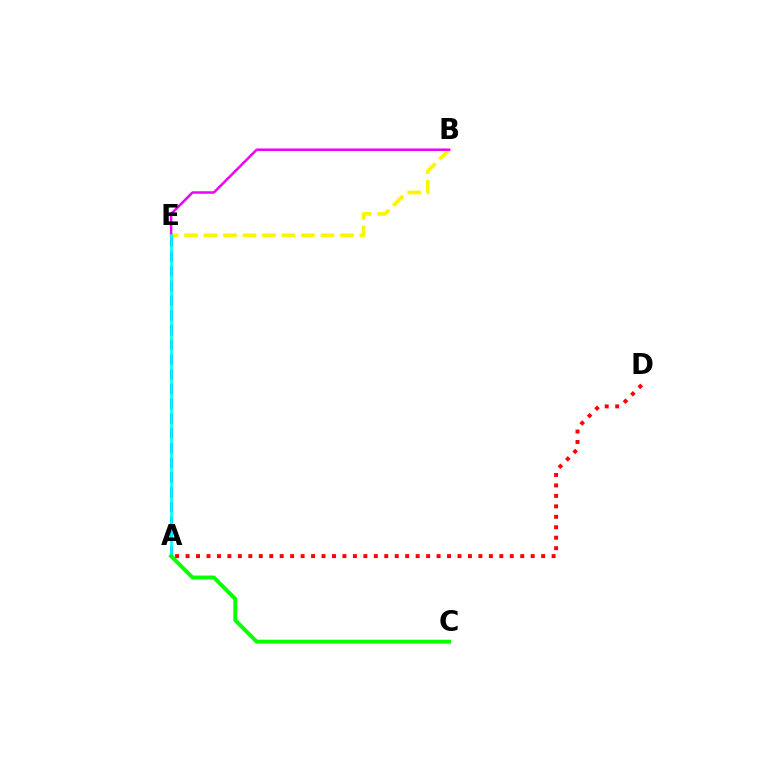{('A', 'E'): [{'color': '#0010ff', 'line_style': 'dashed', 'thickness': 2.0}, {'color': '#00fff6', 'line_style': 'solid', 'thickness': 1.94}], ('B', 'E'): [{'color': '#fcf500', 'line_style': 'dashed', 'thickness': 2.65}, {'color': '#ee00ff', 'line_style': 'solid', 'thickness': 1.8}], ('A', 'D'): [{'color': '#ff0000', 'line_style': 'dotted', 'thickness': 2.84}], ('A', 'C'): [{'color': '#08ff00', 'line_style': 'solid', 'thickness': 2.81}]}